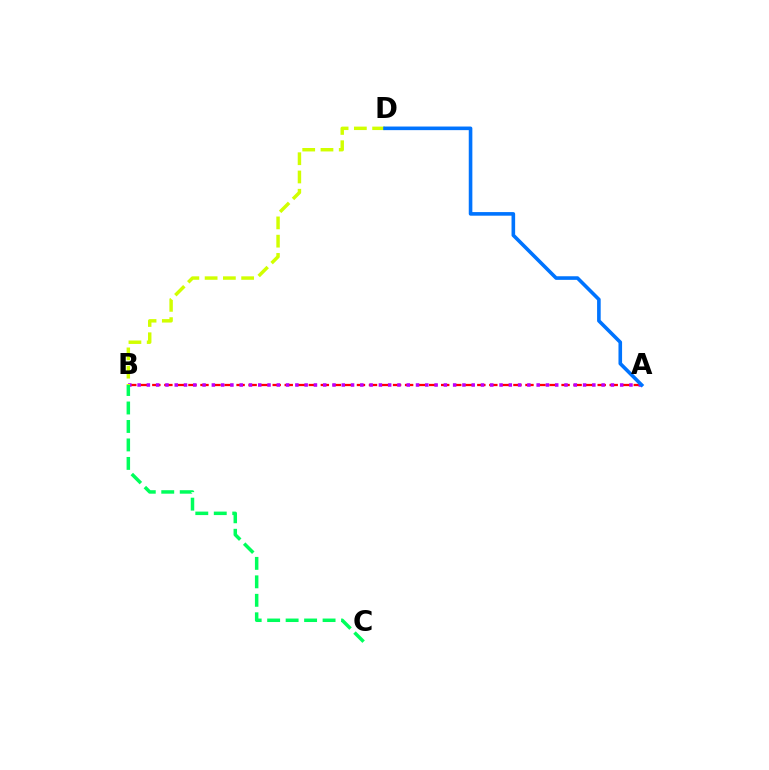{('A', 'B'): [{'color': '#ff0000', 'line_style': 'dashed', 'thickness': 1.64}, {'color': '#b900ff', 'line_style': 'dotted', 'thickness': 2.52}], ('B', 'D'): [{'color': '#d1ff00', 'line_style': 'dashed', 'thickness': 2.48}], ('A', 'D'): [{'color': '#0074ff', 'line_style': 'solid', 'thickness': 2.59}], ('B', 'C'): [{'color': '#00ff5c', 'line_style': 'dashed', 'thickness': 2.51}]}